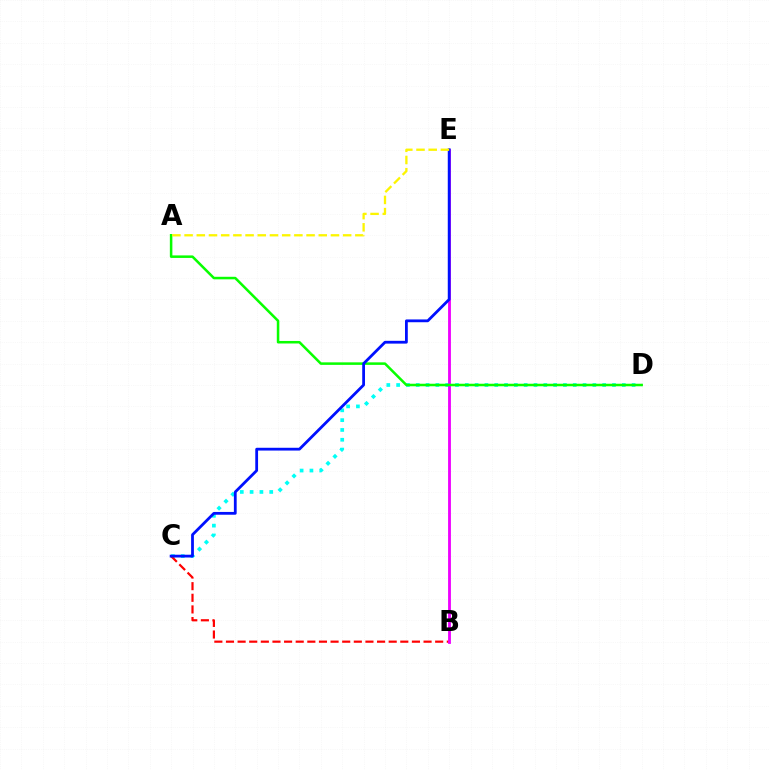{('C', 'D'): [{'color': '#00fff6', 'line_style': 'dotted', 'thickness': 2.67}], ('B', 'C'): [{'color': '#ff0000', 'line_style': 'dashed', 'thickness': 1.58}], ('B', 'E'): [{'color': '#ee00ff', 'line_style': 'solid', 'thickness': 2.04}], ('A', 'D'): [{'color': '#08ff00', 'line_style': 'solid', 'thickness': 1.82}], ('C', 'E'): [{'color': '#0010ff', 'line_style': 'solid', 'thickness': 2.01}], ('A', 'E'): [{'color': '#fcf500', 'line_style': 'dashed', 'thickness': 1.66}]}